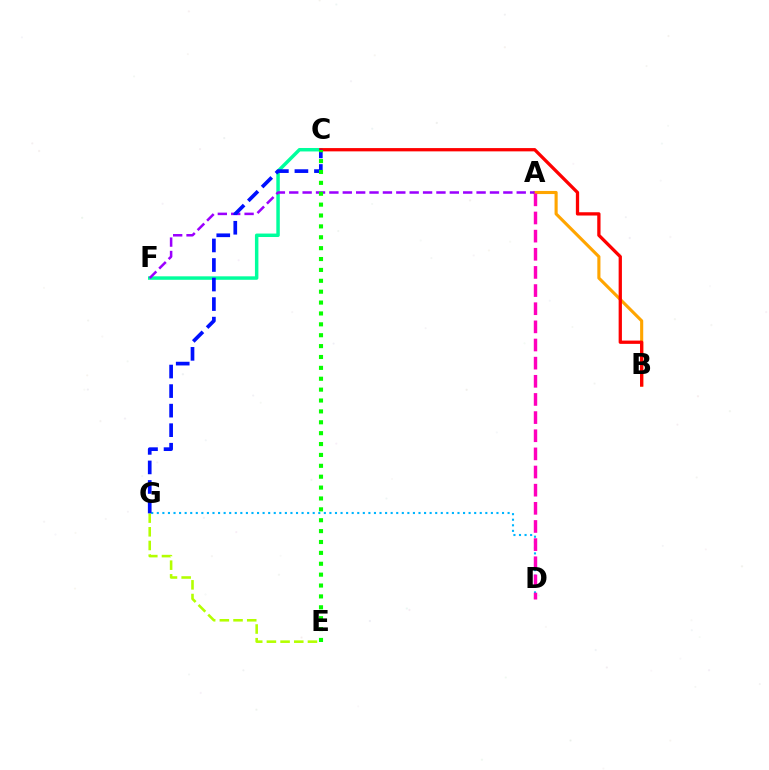{('A', 'B'): [{'color': '#ffa500', 'line_style': 'solid', 'thickness': 2.24}], ('C', 'F'): [{'color': '#00ff9d', 'line_style': 'solid', 'thickness': 2.49}], ('D', 'G'): [{'color': '#00b5ff', 'line_style': 'dotted', 'thickness': 1.51}], ('E', 'G'): [{'color': '#b3ff00', 'line_style': 'dashed', 'thickness': 1.86}], ('A', 'F'): [{'color': '#9b00ff', 'line_style': 'dashed', 'thickness': 1.82}], ('B', 'C'): [{'color': '#ff0000', 'line_style': 'solid', 'thickness': 2.36}], ('C', 'G'): [{'color': '#0010ff', 'line_style': 'dashed', 'thickness': 2.65}], ('A', 'D'): [{'color': '#ff00bd', 'line_style': 'dashed', 'thickness': 2.47}], ('C', 'E'): [{'color': '#08ff00', 'line_style': 'dotted', 'thickness': 2.96}]}